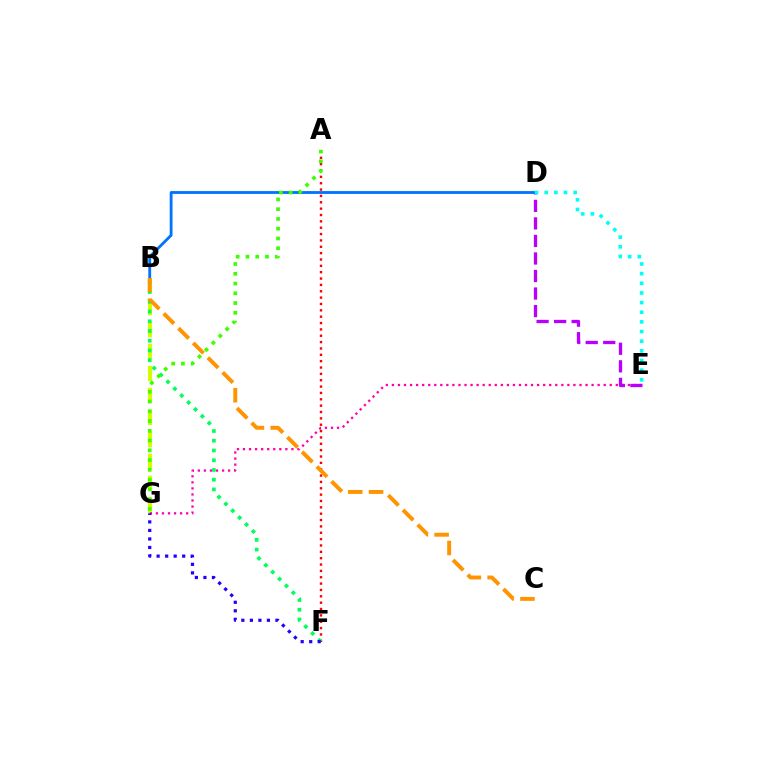{('B', 'G'): [{'color': '#d1ff00', 'line_style': 'dashed', 'thickness': 2.98}], ('E', 'G'): [{'color': '#ff00ac', 'line_style': 'dotted', 'thickness': 1.64}], ('A', 'F'): [{'color': '#ff0000', 'line_style': 'dotted', 'thickness': 1.73}], ('B', 'D'): [{'color': '#0074ff', 'line_style': 'solid', 'thickness': 2.04}], ('B', 'F'): [{'color': '#00ff5c', 'line_style': 'dotted', 'thickness': 2.65}], ('D', 'E'): [{'color': '#b900ff', 'line_style': 'dashed', 'thickness': 2.38}, {'color': '#00fff6', 'line_style': 'dotted', 'thickness': 2.62}], ('B', 'C'): [{'color': '#ff9400', 'line_style': 'dashed', 'thickness': 2.83}], ('F', 'G'): [{'color': '#2500ff', 'line_style': 'dotted', 'thickness': 2.32}], ('A', 'G'): [{'color': '#3dff00', 'line_style': 'dotted', 'thickness': 2.65}]}